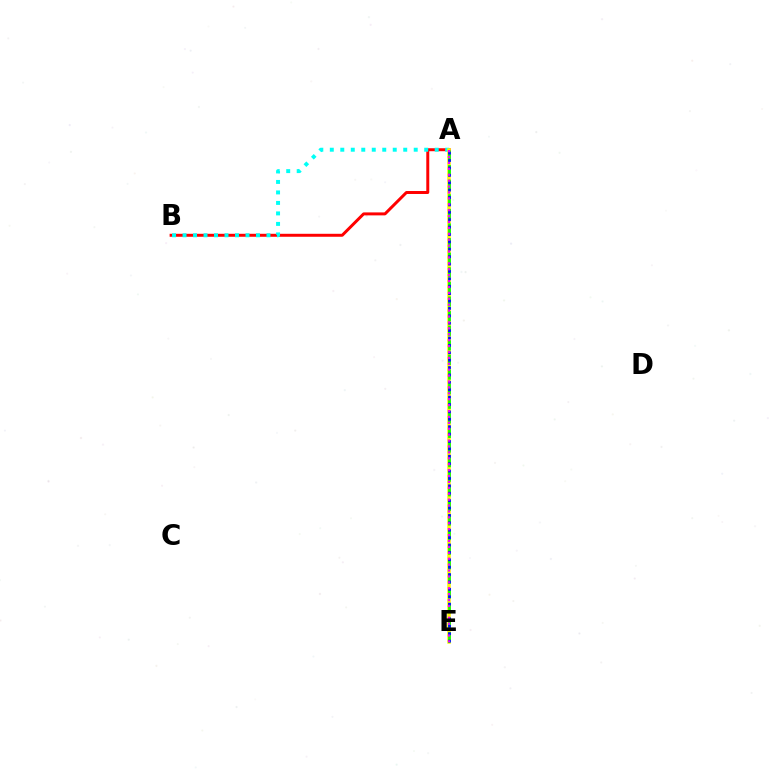{('A', 'B'): [{'color': '#ff0000', 'line_style': 'solid', 'thickness': 2.14}, {'color': '#00fff6', 'line_style': 'dotted', 'thickness': 2.85}], ('A', 'E'): [{'color': '#fcf500', 'line_style': 'solid', 'thickness': 2.52}, {'color': '#08ff00', 'line_style': 'dashed', 'thickness': 1.98}, {'color': '#0010ff', 'line_style': 'dotted', 'thickness': 2.01}, {'color': '#ee00ff', 'line_style': 'dotted', 'thickness': 1.6}]}